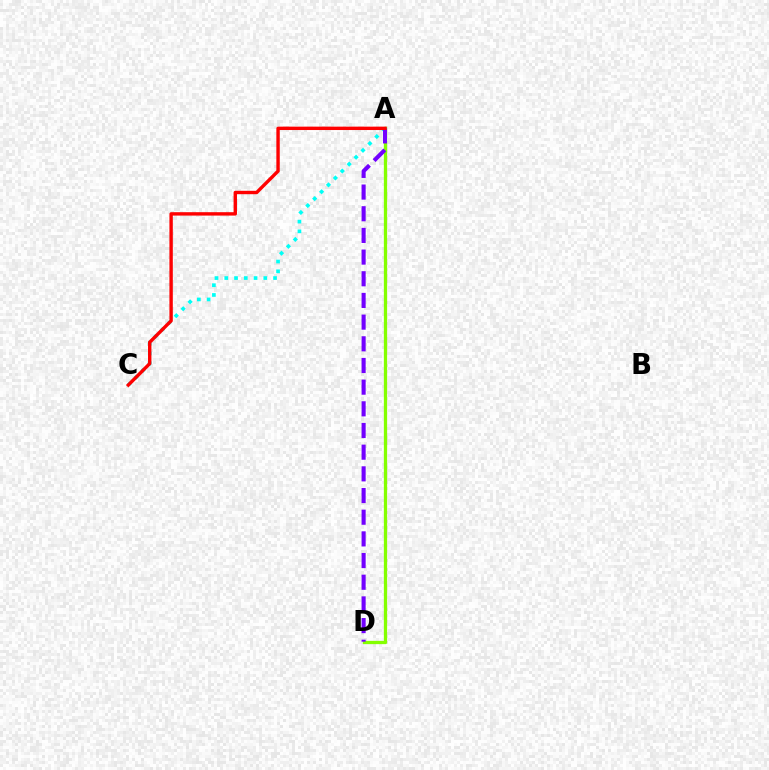{('A', 'D'): [{'color': '#84ff00', 'line_style': 'solid', 'thickness': 2.36}, {'color': '#7200ff', 'line_style': 'dashed', 'thickness': 2.94}], ('A', 'C'): [{'color': '#00fff6', 'line_style': 'dotted', 'thickness': 2.65}, {'color': '#ff0000', 'line_style': 'solid', 'thickness': 2.44}]}